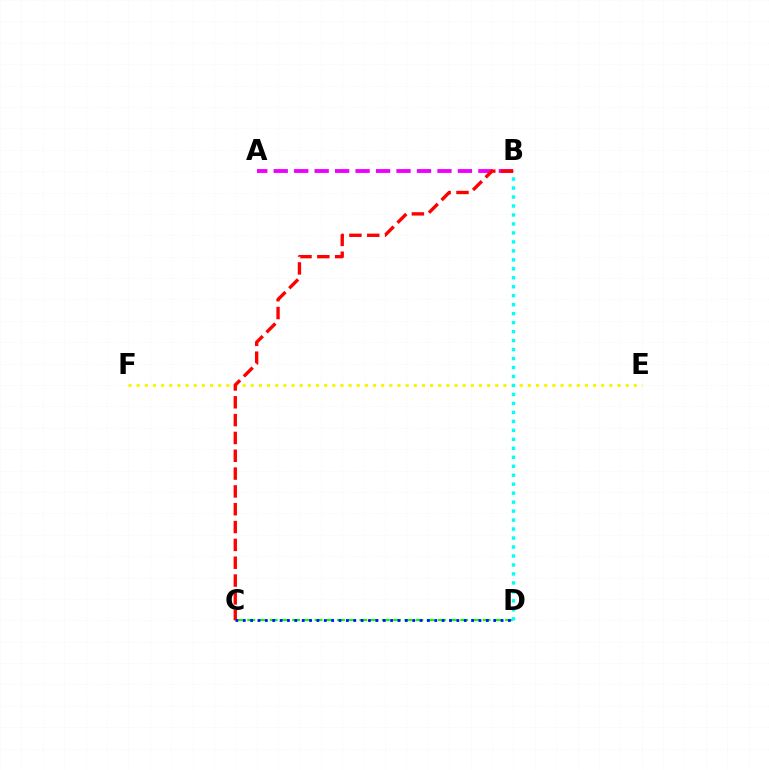{('C', 'D'): [{'color': '#08ff00', 'line_style': 'dashed', 'thickness': 1.52}, {'color': '#0010ff', 'line_style': 'dotted', 'thickness': 2.0}], ('E', 'F'): [{'color': '#fcf500', 'line_style': 'dotted', 'thickness': 2.21}], ('B', 'D'): [{'color': '#00fff6', 'line_style': 'dotted', 'thickness': 2.44}], ('A', 'B'): [{'color': '#ee00ff', 'line_style': 'dashed', 'thickness': 2.78}], ('B', 'C'): [{'color': '#ff0000', 'line_style': 'dashed', 'thickness': 2.42}]}